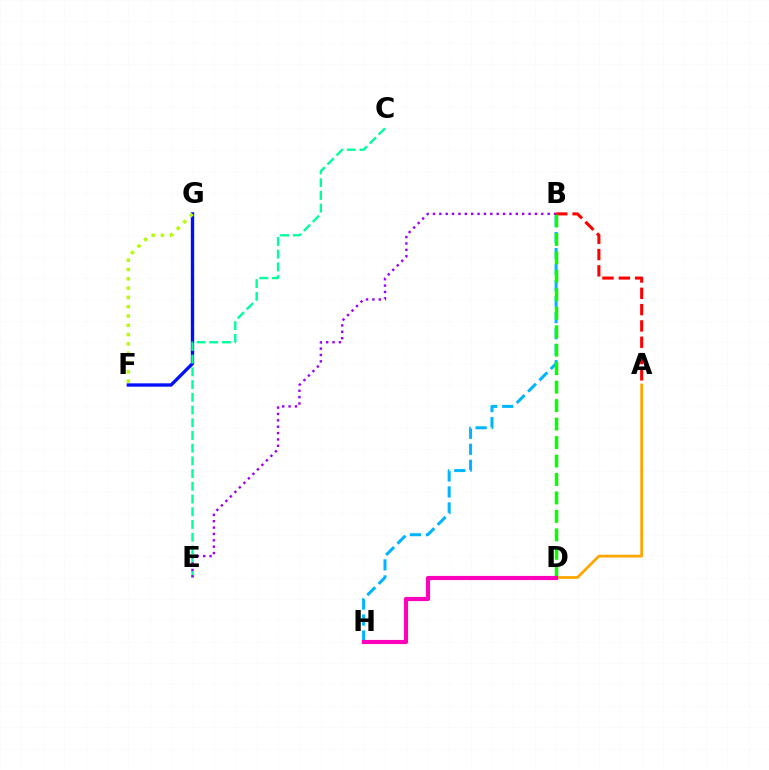{('F', 'G'): [{'color': '#0010ff', 'line_style': 'solid', 'thickness': 2.39}, {'color': '#b3ff00', 'line_style': 'dotted', 'thickness': 2.53}], ('A', 'B'): [{'color': '#ff0000', 'line_style': 'dashed', 'thickness': 2.22}], ('A', 'D'): [{'color': '#ffa500', 'line_style': 'solid', 'thickness': 1.99}], ('C', 'E'): [{'color': '#00ff9d', 'line_style': 'dashed', 'thickness': 1.73}], ('B', 'H'): [{'color': '#00b5ff', 'line_style': 'dashed', 'thickness': 2.17}], ('B', 'D'): [{'color': '#08ff00', 'line_style': 'dashed', 'thickness': 2.51}], ('D', 'H'): [{'color': '#ff00bd', 'line_style': 'solid', 'thickness': 2.99}], ('B', 'E'): [{'color': '#9b00ff', 'line_style': 'dotted', 'thickness': 1.73}]}